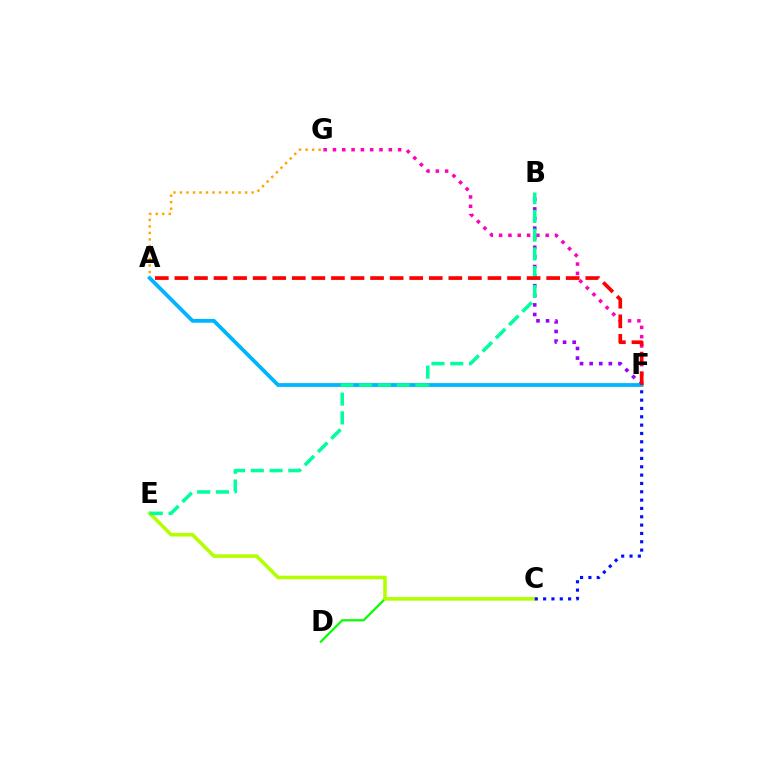{('F', 'G'): [{'color': '#ff00bd', 'line_style': 'dotted', 'thickness': 2.53}], ('C', 'D'): [{'color': '#08ff00', 'line_style': 'solid', 'thickness': 1.6}], ('C', 'E'): [{'color': '#b3ff00', 'line_style': 'solid', 'thickness': 2.59}], ('B', 'F'): [{'color': '#9b00ff', 'line_style': 'dotted', 'thickness': 2.61}], ('A', 'G'): [{'color': '#ffa500', 'line_style': 'dotted', 'thickness': 1.77}], ('A', 'F'): [{'color': '#00b5ff', 'line_style': 'solid', 'thickness': 2.73}, {'color': '#ff0000', 'line_style': 'dashed', 'thickness': 2.66}], ('B', 'E'): [{'color': '#00ff9d', 'line_style': 'dashed', 'thickness': 2.55}], ('C', 'F'): [{'color': '#0010ff', 'line_style': 'dotted', 'thickness': 2.26}]}